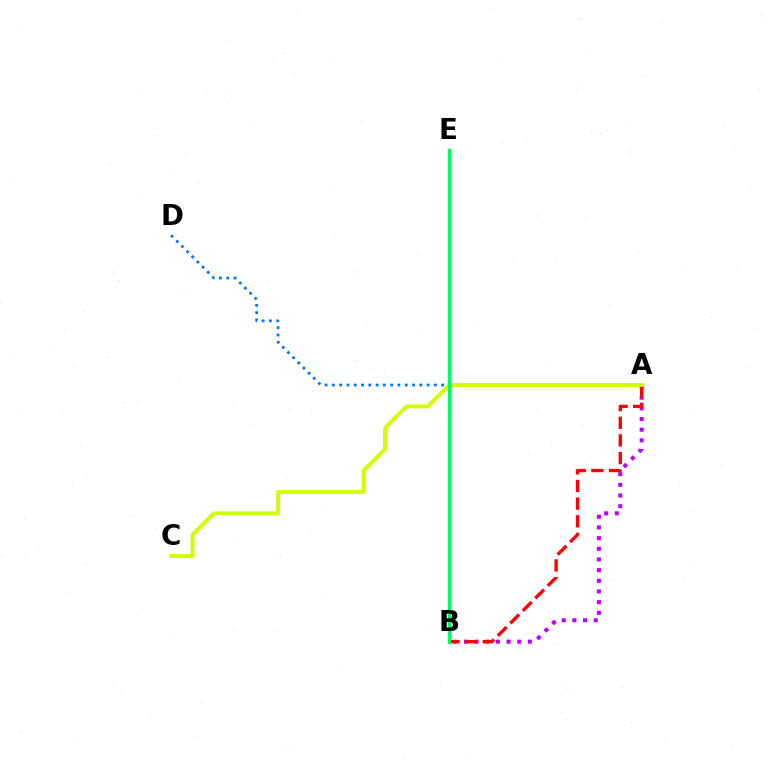{('A', 'B'): [{'color': '#b900ff', 'line_style': 'dotted', 'thickness': 2.9}, {'color': '#ff0000', 'line_style': 'dashed', 'thickness': 2.4}], ('A', 'D'): [{'color': '#0074ff', 'line_style': 'dotted', 'thickness': 1.98}], ('A', 'C'): [{'color': '#d1ff00', 'line_style': 'solid', 'thickness': 2.79}], ('B', 'E'): [{'color': '#00ff5c', 'line_style': 'solid', 'thickness': 2.43}]}